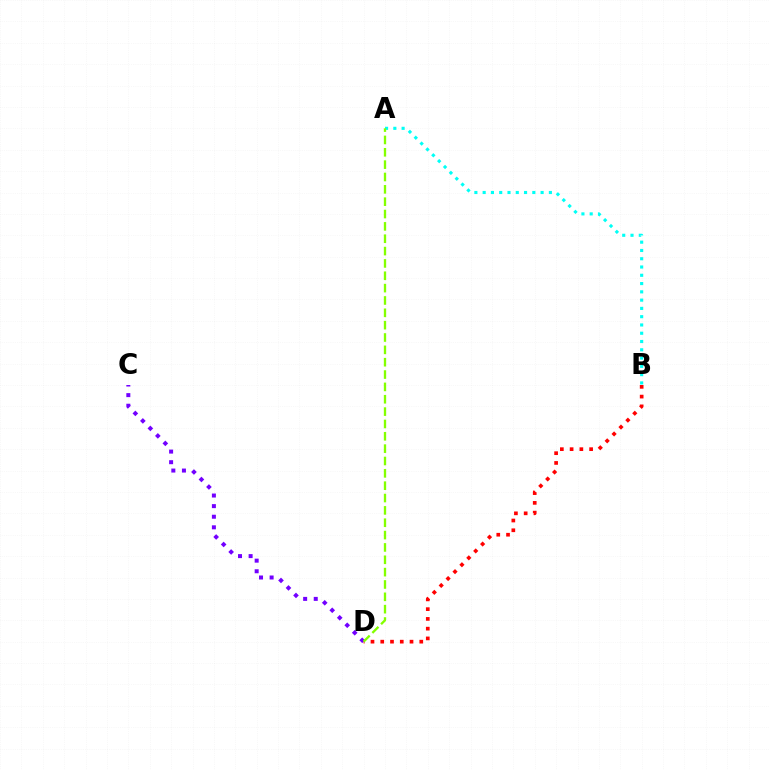{('B', 'D'): [{'color': '#ff0000', 'line_style': 'dotted', 'thickness': 2.65}], ('A', 'B'): [{'color': '#00fff6', 'line_style': 'dotted', 'thickness': 2.25}], ('C', 'D'): [{'color': '#7200ff', 'line_style': 'dotted', 'thickness': 2.88}], ('A', 'D'): [{'color': '#84ff00', 'line_style': 'dashed', 'thickness': 1.68}]}